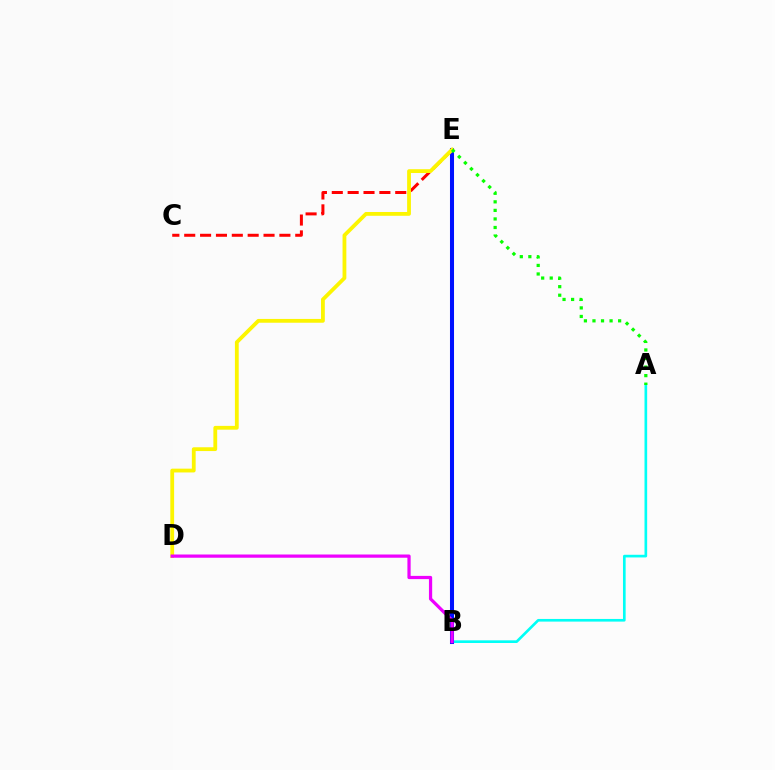{('C', 'E'): [{'color': '#ff0000', 'line_style': 'dashed', 'thickness': 2.15}], ('A', 'B'): [{'color': '#00fff6', 'line_style': 'solid', 'thickness': 1.91}], ('B', 'E'): [{'color': '#0010ff', 'line_style': 'solid', 'thickness': 2.92}], ('D', 'E'): [{'color': '#fcf500', 'line_style': 'solid', 'thickness': 2.74}], ('A', 'E'): [{'color': '#08ff00', 'line_style': 'dotted', 'thickness': 2.32}], ('B', 'D'): [{'color': '#ee00ff', 'line_style': 'solid', 'thickness': 2.33}]}